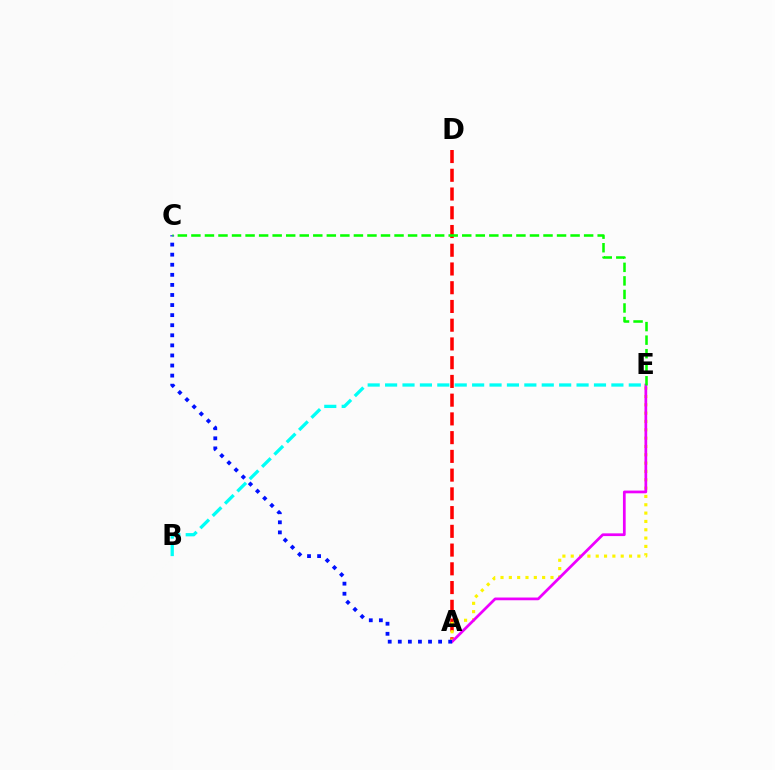{('A', 'D'): [{'color': '#ff0000', 'line_style': 'dashed', 'thickness': 2.55}], ('A', 'E'): [{'color': '#fcf500', 'line_style': 'dotted', 'thickness': 2.26}, {'color': '#ee00ff', 'line_style': 'solid', 'thickness': 1.97}], ('A', 'C'): [{'color': '#0010ff', 'line_style': 'dotted', 'thickness': 2.74}], ('C', 'E'): [{'color': '#08ff00', 'line_style': 'dashed', 'thickness': 1.84}], ('B', 'E'): [{'color': '#00fff6', 'line_style': 'dashed', 'thickness': 2.36}]}